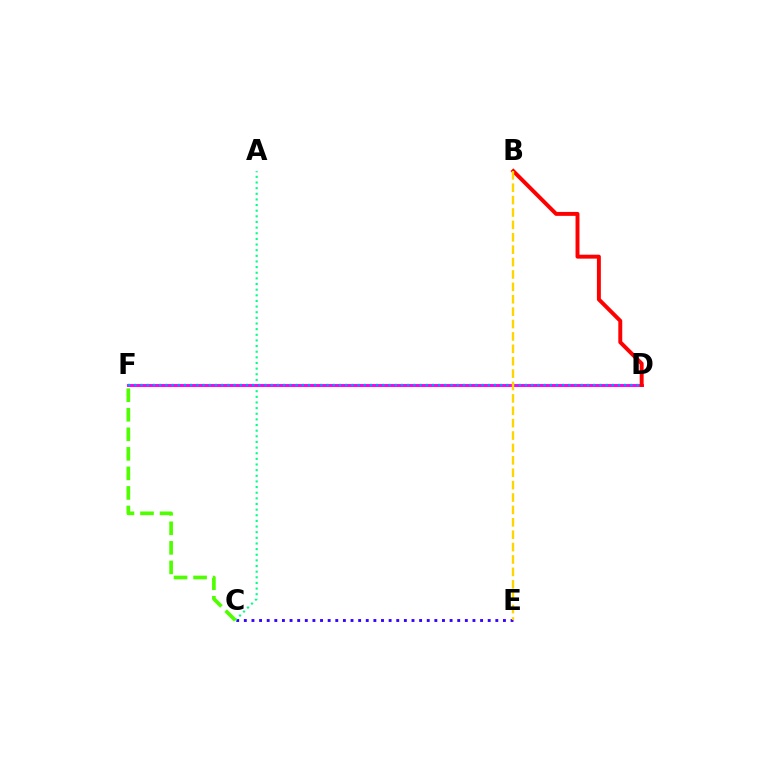{('C', 'E'): [{'color': '#3700ff', 'line_style': 'dotted', 'thickness': 2.07}], ('A', 'C'): [{'color': '#00ff86', 'line_style': 'dotted', 'thickness': 1.53}], ('D', 'F'): [{'color': '#ff00ed', 'line_style': 'solid', 'thickness': 2.12}, {'color': '#009eff', 'line_style': 'dotted', 'thickness': 1.68}], ('B', 'D'): [{'color': '#ff0000', 'line_style': 'solid', 'thickness': 2.84}], ('B', 'E'): [{'color': '#ffd500', 'line_style': 'dashed', 'thickness': 1.68}], ('C', 'F'): [{'color': '#4fff00', 'line_style': 'dashed', 'thickness': 2.65}]}